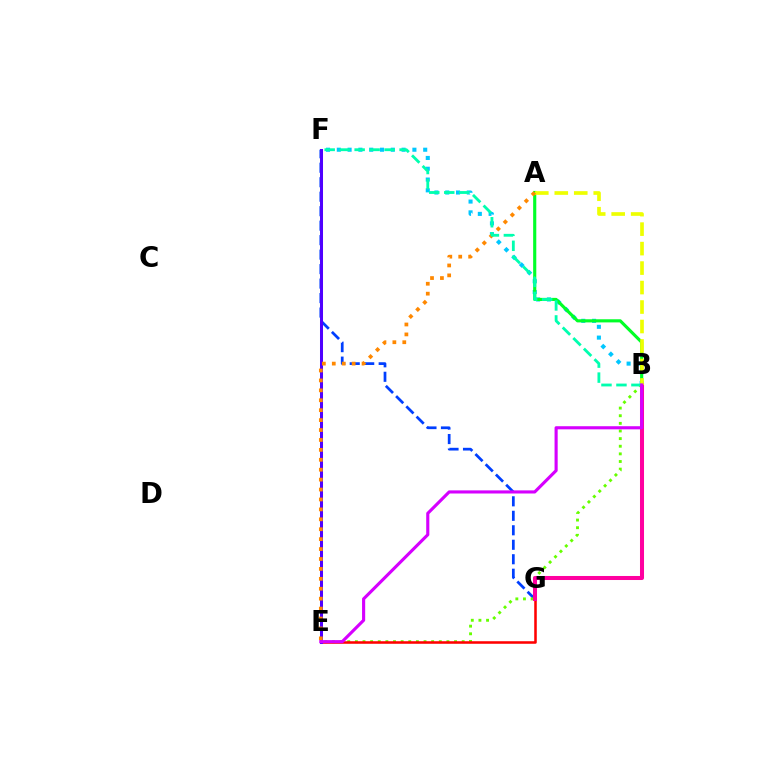{('F', 'G'): [{'color': '#003fff', 'line_style': 'dashed', 'thickness': 1.97}], ('B', 'F'): [{'color': '#00c7ff', 'line_style': 'dotted', 'thickness': 2.93}, {'color': '#00ffaf', 'line_style': 'dashed', 'thickness': 2.04}], ('B', 'E'): [{'color': '#66ff00', 'line_style': 'dotted', 'thickness': 2.07}, {'color': '#d600ff', 'line_style': 'solid', 'thickness': 2.24}], ('E', 'G'): [{'color': '#ff0000', 'line_style': 'solid', 'thickness': 1.83}], ('E', 'F'): [{'color': '#4f00ff', 'line_style': 'solid', 'thickness': 2.17}], ('A', 'B'): [{'color': '#00ff27', 'line_style': 'solid', 'thickness': 2.26}, {'color': '#eeff00', 'line_style': 'dashed', 'thickness': 2.65}], ('B', 'G'): [{'color': '#ff00a0', 'line_style': 'solid', 'thickness': 2.9}], ('A', 'E'): [{'color': '#ff8800', 'line_style': 'dotted', 'thickness': 2.7}]}